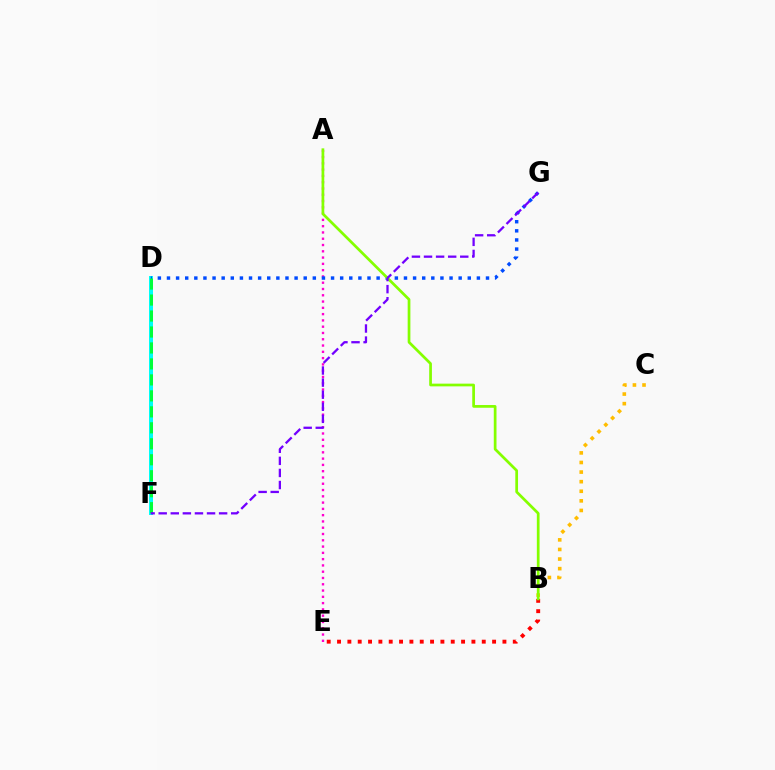{('B', 'C'): [{'color': '#ffbd00', 'line_style': 'dotted', 'thickness': 2.61}], ('B', 'E'): [{'color': '#ff0000', 'line_style': 'dotted', 'thickness': 2.81}], ('D', 'F'): [{'color': '#00fff6', 'line_style': 'solid', 'thickness': 2.87}, {'color': '#00ff39', 'line_style': 'dashed', 'thickness': 2.17}], ('A', 'E'): [{'color': '#ff00cf', 'line_style': 'dotted', 'thickness': 1.71}], ('D', 'G'): [{'color': '#004bff', 'line_style': 'dotted', 'thickness': 2.48}], ('A', 'B'): [{'color': '#84ff00', 'line_style': 'solid', 'thickness': 1.96}], ('F', 'G'): [{'color': '#7200ff', 'line_style': 'dashed', 'thickness': 1.64}]}